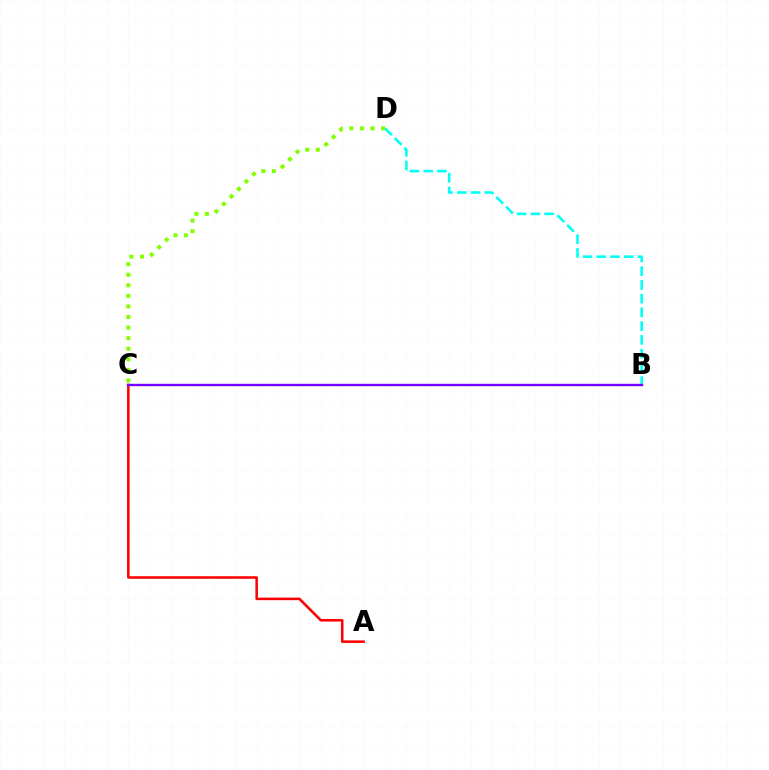{('B', 'D'): [{'color': '#00fff6', 'line_style': 'dashed', 'thickness': 1.87}], ('A', 'C'): [{'color': '#ff0000', 'line_style': 'solid', 'thickness': 1.83}], ('C', 'D'): [{'color': '#84ff00', 'line_style': 'dotted', 'thickness': 2.87}], ('B', 'C'): [{'color': '#7200ff', 'line_style': 'solid', 'thickness': 1.72}]}